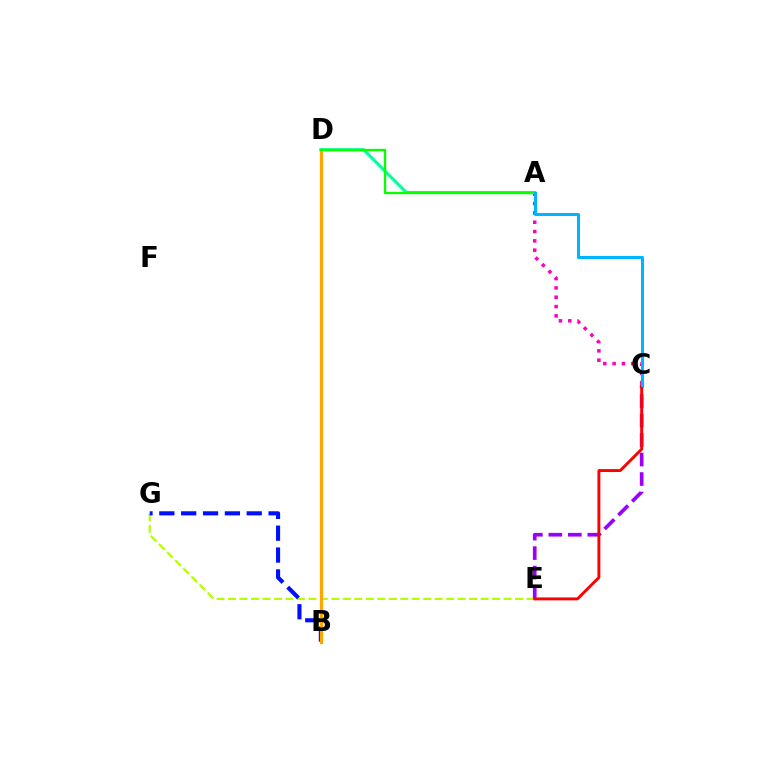{('E', 'G'): [{'color': '#b3ff00', 'line_style': 'dashed', 'thickness': 1.56}], ('C', 'E'): [{'color': '#9b00ff', 'line_style': 'dashed', 'thickness': 2.65}, {'color': '#ff0000', 'line_style': 'solid', 'thickness': 2.1}], ('A', 'D'): [{'color': '#00ff9d', 'line_style': 'solid', 'thickness': 2.19}, {'color': '#08ff00', 'line_style': 'solid', 'thickness': 1.7}], ('B', 'G'): [{'color': '#0010ff', 'line_style': 'dashed', 'thickness': 2.97}], ('A', 'C'): [{'color': '#ff00bd', 'line_style': 'dotted', 'thickness': 2.53}, {'color': '#00b5ff', 'line_style': 'solid', 'thickness': 2.2}], ('B', 'D'): [{'color': '#ffa500', 'line_style': 'solid', 'thickness': 2.31}]}